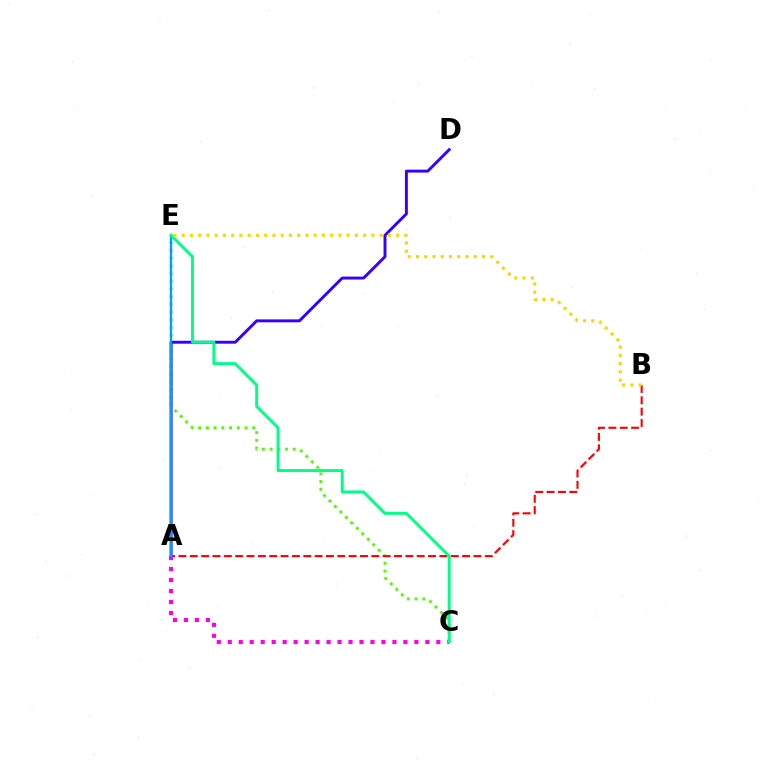{('C', 'E'): [{'color': '#4fff00', 'line_style': 'dotted', 'thickness': 2.1}, {'color': '#00ff86', 'line_style': 'solid', 'thickness': 2.13}], ('A', 'D'): [{'color': '#3700ff', 'line_style': 'solid', 'thickness': 2.11}], ('A', 'B'): [{'color': '#ff0000', 'line_style': 'dashed', 'thickness': 1.54}], ('A', 'C'): [{'color': '#ff00ed', 'line_style': 'dotted', 'thickness': 2.98}], ('A', 'E'): [{'color': '#009eff', 'line_style': 'solid', 'thickness': 1.68}], ('B', 'E'): [{'color': '#ffd500', 'line_style': 'dotted', 'thickness': 2.24}]}